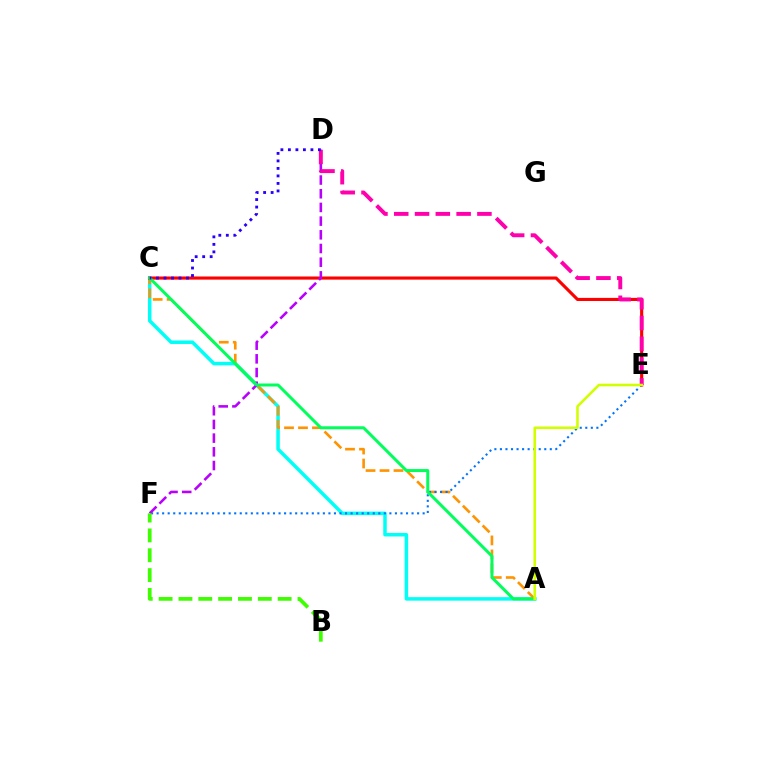{('A', 'C'): [{'color': '#00fff6', 'line_style': 'solid', 'thickness': 2.52}, {'color': '#ff9400', 'line_style': 'dashed', 'thickness': 1.9}, {'color': '#00ff5c', 'line_style': 'solid', 'thickness': 2.16}], ('E', 'F'): [{'color': '#0074ff', 'line_style': 'dotted', 'thickness': 1.51}], ('C', 'E'): [{'color': '#ff0000', 'line_style': 'solid', 'thickness': 2.25}], ('D', 'F'): [{'color': '#b900ff', 'line_style': 'dashed', 'thickness': 1.86}], ('D', 'E'): [{'color': '#ff00ac', 'line_style': 'dashed', 'thickness': 2.83}], ('B', 'F'): [{'color': '#3dff00', 'line_style': 'dashed', 'thickness': 2.7}], ('C', 'D'): [{'color': '#2500ff', 'line_style': 'dotted', 'thickness': 2.04}], ('A', 'E'): [{'color': '#d1ff00', 'line_style': 'solid', 'thickness': 1.85}]}